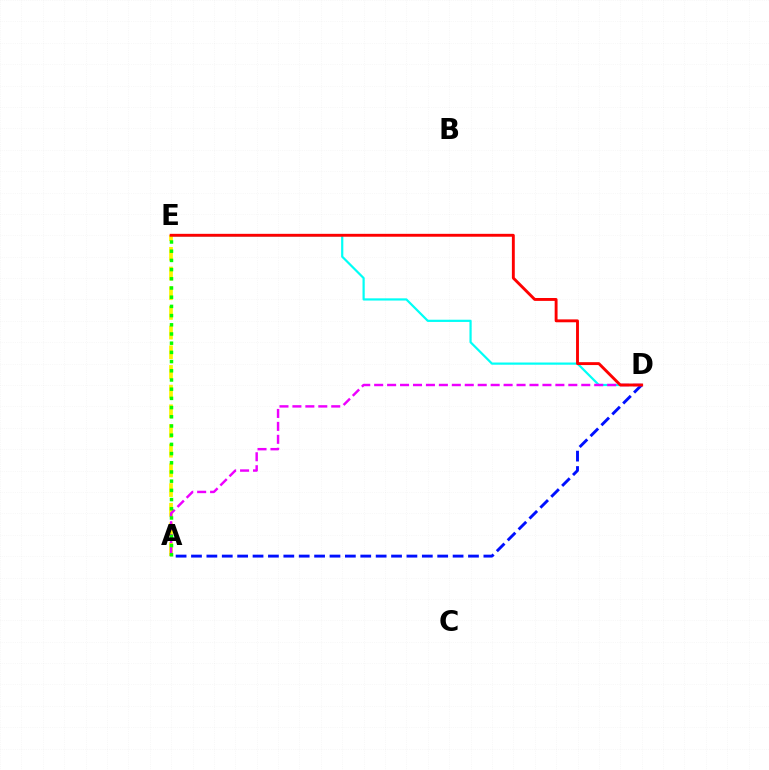{('D', 'E'): [{'color': '#00fff6', 'line_style': 'solid', 'thickness': 1.59}, {'color': '#ff0000', 'line_style': 'solid', 'thickness': 2.08}], ('A', 'E'): [{'color': '#fcf500', 'line_style': 'dashed', 'thickness': 2.67}, {'color': '#08ff00', 'line_style': 'dotted', 'thickness': 2.5}], ('A', 'D'): [{'color': '#0010ff', 'line_style': 'dashed', 'thickness': 2.09}, {'color': '#ee00ff', 'line_style': 'dashed', 'thickness': 1.76}]}